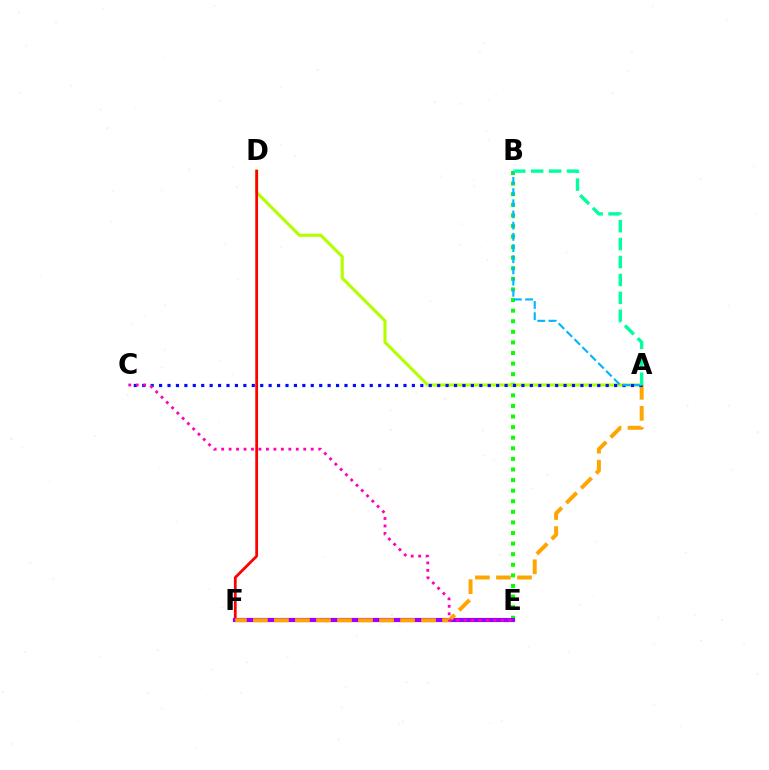{('B', 'E'): [{'color': '#08ff00', 'line_style': 'dotted', 'thickness': 2.88}], ('A', 'D'): [{'color': '#b3ff00', 'line_style': 'solid', 'thickness': 2.25}], ('D', 'F'): [{'color': '#ff0000', 'line_style': 'solid', 'thickness': 2.0}], ('E', 'F'): [{'color': '#9b00ff', 'line_style': 'solid', 'thickness': 2.98}], ('A', 'F'): [{'color': '#ffa500', 'line_style': 'dashed', 'thickness': 2.86}], ('A', 'C'): [{'color': '#0010ff', 'line_style': 'dotted', 'thickness': 2.29}], ('A', 'B'): [{'color': '#00b5ff', 'line_style': 'dashed', 'thickness': 1.52}, {'color': '#00ff9d', 'line_style': 'dashed', 'thickness': 2.44}], ('C', 'E'): [{'color': '#ff00bd', 'line_style': 'dotted', 'thickness': 2.03}]}